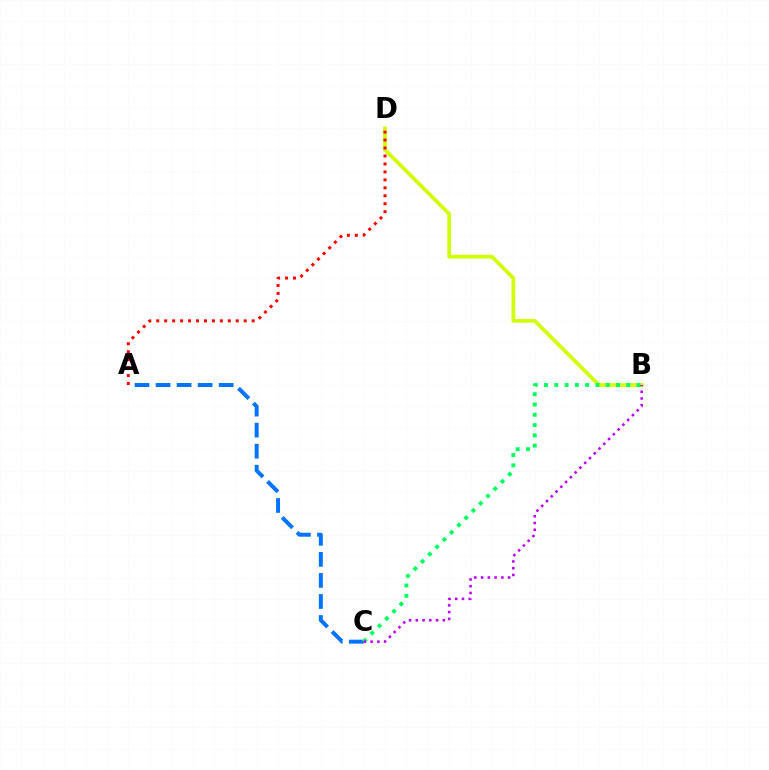{('B', 'D'): [{'color': '#d1ff00', 'line_style': 'solid', 'thickness': 2.68}], ('A', 'C'): [{'color': '#0074ff', 'line_style': 'dashed', 'thickness': 2.86}], ('B', 'C'): [{'color': '#00ff5c', 'line_style': 'dotted', 'thickness': 2.79}, {'color': '#b900ff', 'line_style': 'dotted', 'thickness': 1.84}], ('A', 'D'): [{'color': '#ff0000', 'line_style': 'dotted', 'thickness': 2.16}]}